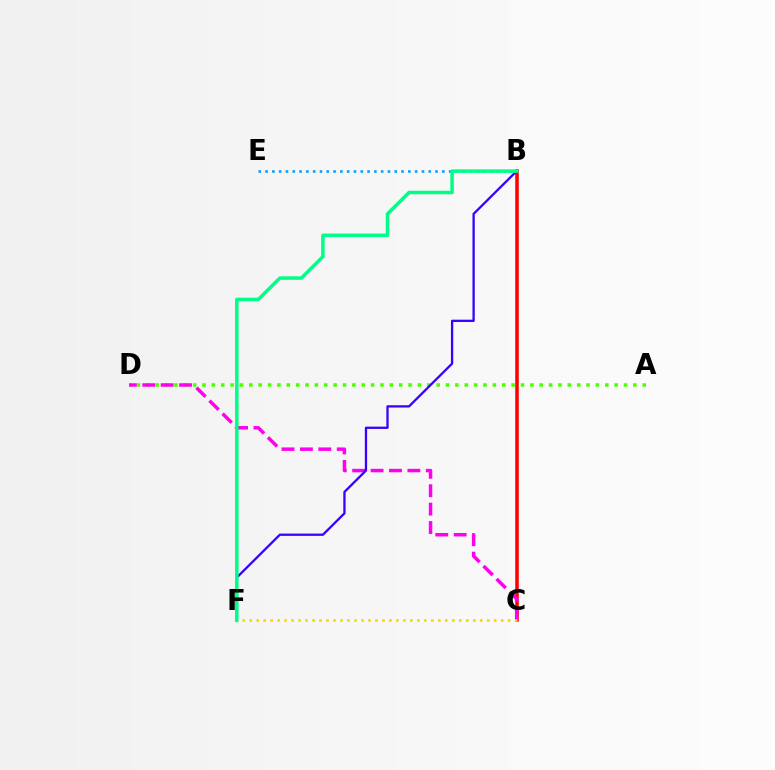{('A', 'D'): [{'color': '#4fff00', 'line_style': 'dotted', 'thickness': 2.54}], ('B', 'E'): [{'color': '#009eff', 'line_style': 'dotted', 'thickness': 1.85}], ('B', 'C'): [{'color': '#ff0000', 'line_style': 'solid', 'thickness': 2.54}], ('C', 'D'): [{'color': '#ff00ed', 'line_style': 'dashed', 'thickness': 2.5}], ('B', 'F'): [{'color': '#3700ff', 'line_style': 'solid', 'thickness': 1.65}, {'color': '#00ff86', 'line_style': 'solid', 'thickness': 2.52}], ('C', 'F'): [{'color': '#ffd500', 'line_style': 'dotted', 'thickness': 1.9}]}